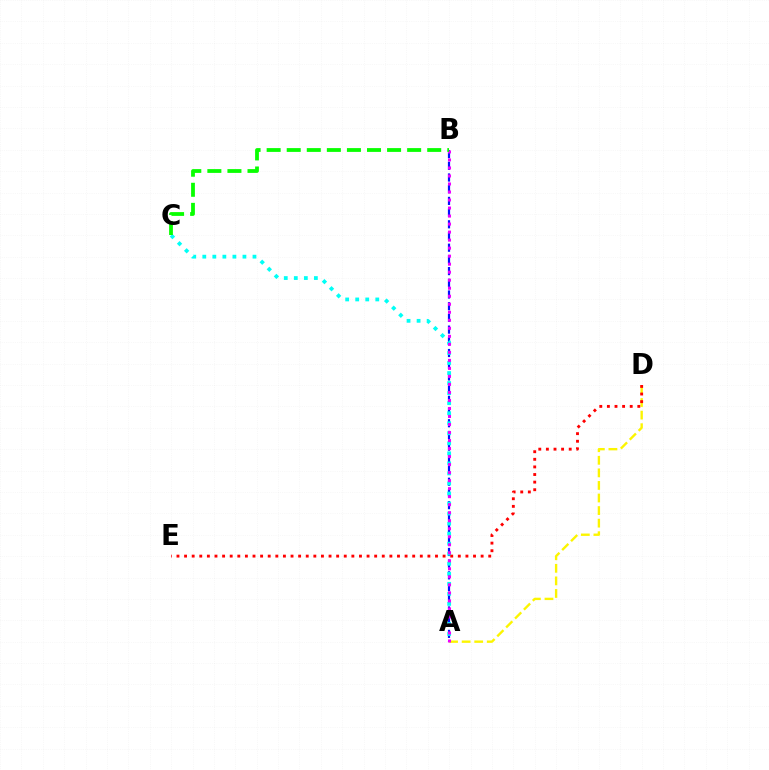{('A', 'B'): [{'color': '#0010ff', 'line_style': 'dashed', 'thickness': 1.59}, {'color': '#ee00ff', 'line_style': 'dotted', 'thickness': 2.18}], ('A', 'D'): [{'color': '#fcf500', 'line_style': 'dashed', 'thickness': 1.71}], ('A', 'C'): [{'color': '#00fff6', 'line_style': 'dotted', 'thickness': 2.73}], ('D', 'E'): [{'color': '#ff0000', 'line_style': 'dotted', 'thickness': 2.07}], ('B', 'C'): [{'color': '#08ff00', 'line_style': 'dashed', 'thickness': 2.73}]}